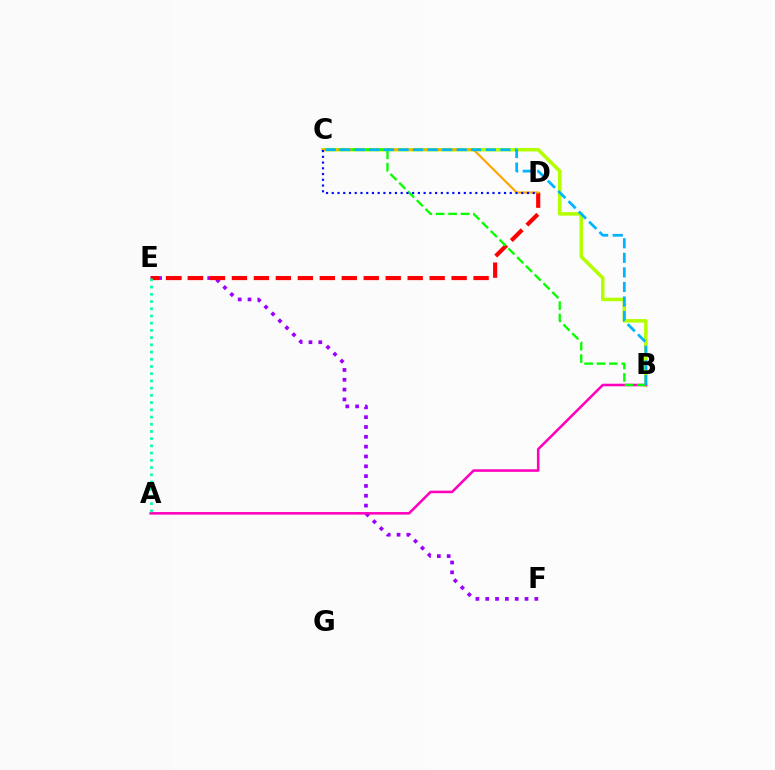{('E', 'F'): [{'color': '#9b00ff', 'line_style': 'dotted', 'thickness': 2.67}], ('B', 'C'): [{'color': '#b3ff00', 'line_style': 'solid', 'thickness': 2.54}, {'color': '#08ff00', 'line_style': 'dashed', 'thickness': 1.68}, {'color': '#00b5ff', 'line_style': 'dashed', 'thickness': 1.98}], ('A', 'B'): [{'color': '#ff00bd', 'line_style': 'solid', 'thickness': 1.84}], ('D', 'E'): [{'color': '#ff0000', 'line_style': 'dashed', 'thickness': 2.98}], ('C', 'D'): [{'color': '#ffa500', 'line_style': 'solid', 'thickness': 1.52}, {'color': '#0010ff', 'line_style': 'dotted', 'thickness': 1.56}], ('A', 'E'): [{'color': '#00ff9d', 'line_style': 'dotted', 'thickness': 1.96}]}